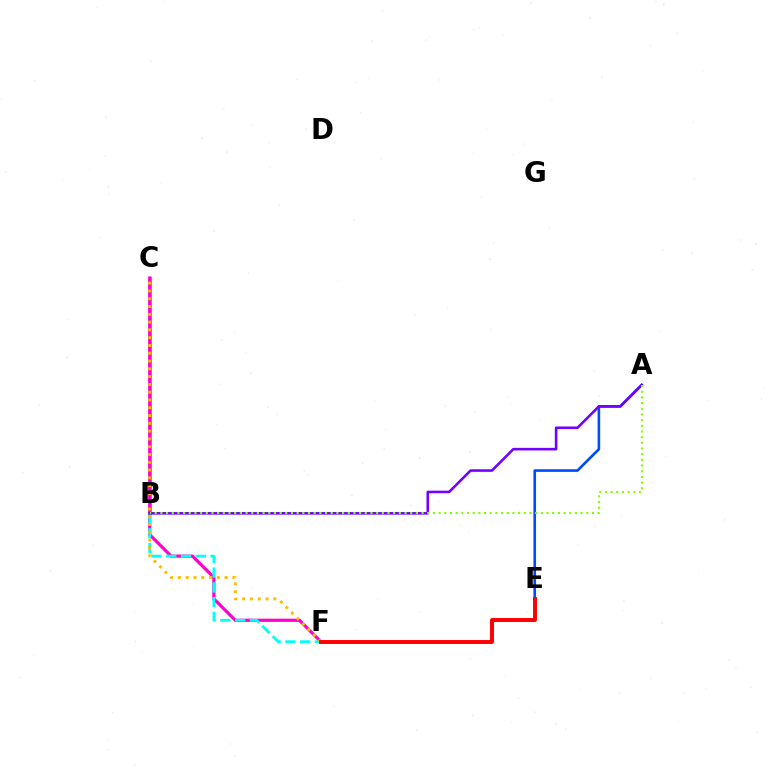{('B', 'C'): [{'color': '#00ff39', 'line_style': 'solid', 'thickness': 2.25}], ('A', 'E'): [{'color': '#004bff', 'line_style': 'solid', 'thickness': 1.9}], ('C', 'F'): [{'color': '#ff00cf', 'line_style': 'solid', 'thickness': 2.31}, {'color': '#ffbd00', 'line_style': 'dotted', 'thickness': 2.12}], ('B', 'F'): [{'color': '#00fff6', 'line_style': 'dashed', 'thickness': 2.01}], ('A', 'B'): [{'color': '#7200ff', 'line_style': 'solid', 'thickness': 1.86}, {'color': '#84ff00', 'line_style': 'dotted', 'thickness': 1.54}], ('E', 'F'): [{'color': '#ff0000', 'line_style': 'solid', 'thickness': 2.84}]}